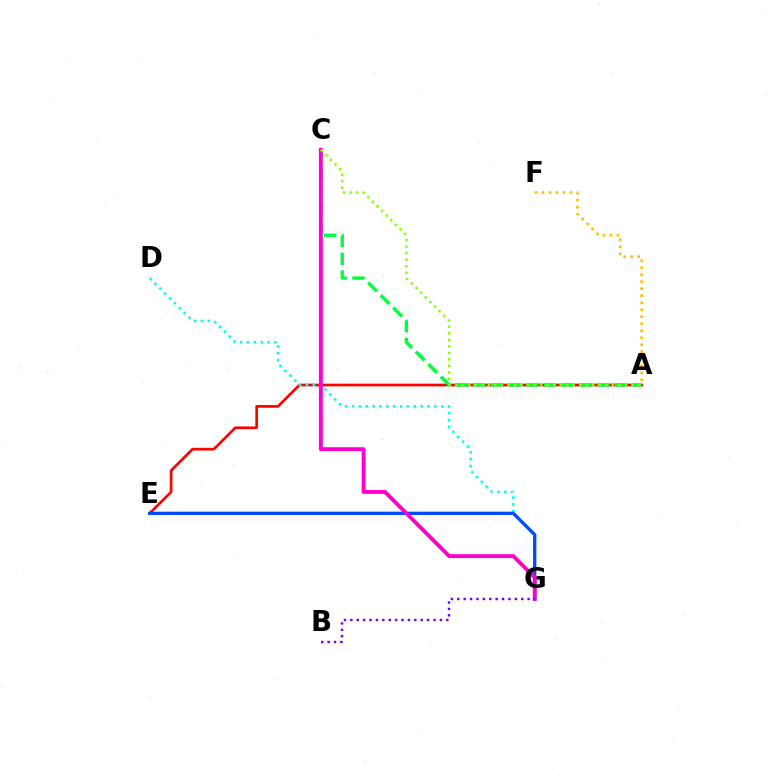{('A', 'E'): [{'color': '#ff0000', 'line_style': 'solid', 'thickness': 1.94}], ('D', 'G'): [{'color': '#00fff6', 'line_style': 'dotted', 'thickness': 1.86}], ('A', 'C'): [{'color': '#00ff39', 'line_style': 'dashed', 'thickness': 2.41}, {'color': '#84ff00', 'line_style': 'dotted', 'thickness': 1.77}], ('E', 'G'): [{'color': '#004bff', 'line_style': 'solid', 'thickness': 2.38}], ('C', 'G'): [{'color': '#ff00cf', 'line_style': 'solid', 'thickness': 2.79}], ('A', 'F'): [{'color': '#ffbd00', 'line_style': 'dotted', 'thickness': 1.9}], ('B', 'G'): [{'color': '#7200ff', 'line_style': 'dotted', 'thickness': 1.74}]}